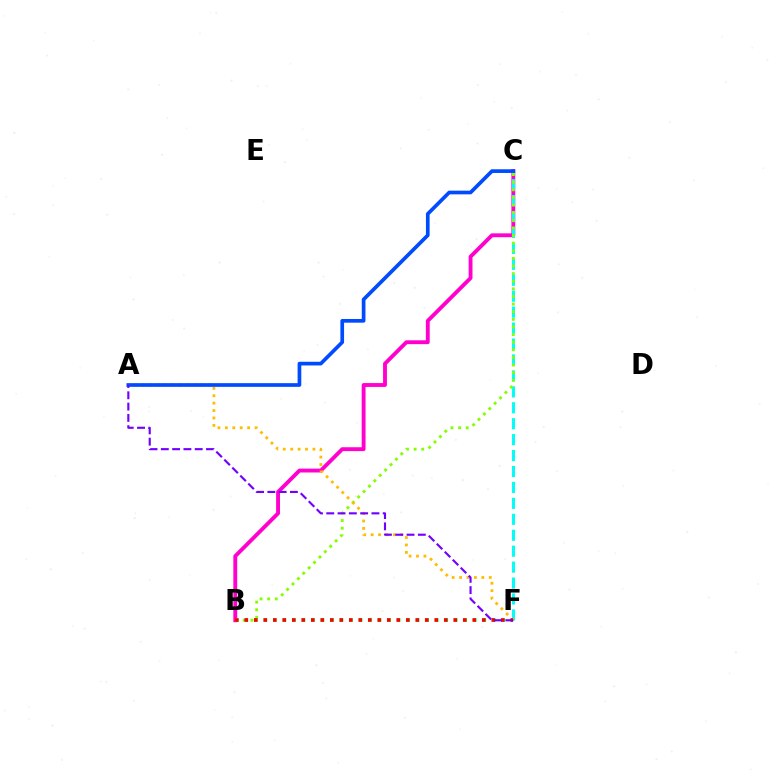{('B', 'C'): [{'color': '#ff00cf', 'line_style': 'solid', 'thickness': 2.78}, {'color': '#84ff00', 'line_style': 'dotted', 'thickness': 2.07}], ('C', 'F'): [{'color': '#00fff6', 'line_style': 'dashed', 'thickness': 2.16}], ('B', 'F'): [{'color': '#00ff39', 'line_style': 'dotted', 'thickness': 2.59}, {'color': '#ff0000', 'line_style': 'dotted', 'thickness': 2.58}], ('A', 'F'): [{'color': '#ffbd00', 'line_style': 'dotted', 'thickness': 2.02}, {'color': '#7200ff', 'line_style': 'dashed', 'thickness': 1.53}], ('A', 'C'): [{'color': '#004bff', 'line_style': 'solid', 'thickness': 2.66}]}